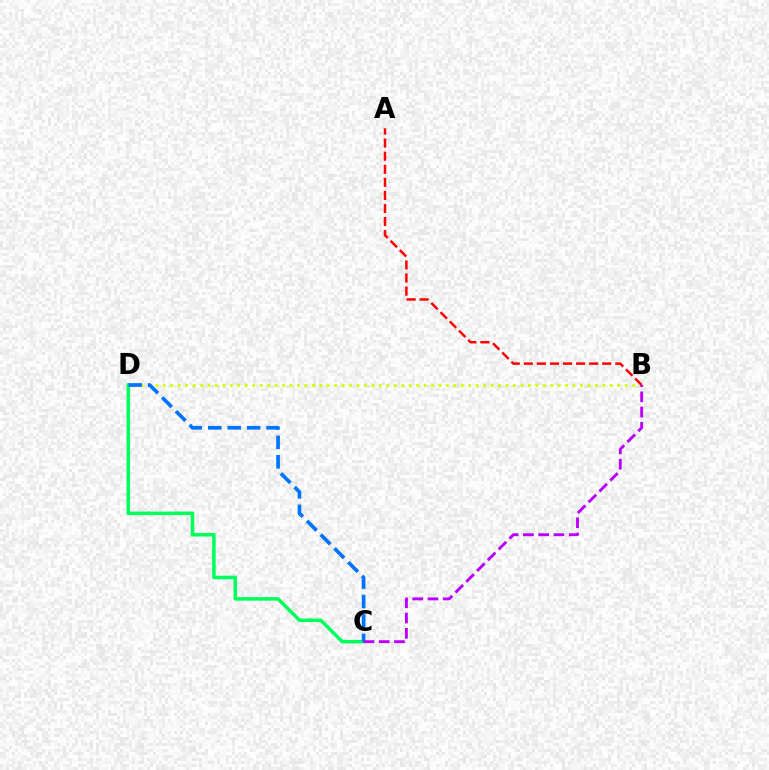{('B', 'D'): [{'color': '#d1ff00', 'line_style': 'dotted', 'thickness': 2.02}], ('C', 'D'): [{'color': '#00ff5c', 'line_style': 'solid', 'thickness': 2.55}, {'color': '#0074ff', 'line_style': 'dashed', 'thickness': 2.64}], ('A', 'B'): [{'color': '#ff0000', 'line_style': 'dashed', 'thickness': 1.78}], ('B', 'C'): [{'color': '#b900ff', 'line_style': 'dashed', 'thickness': 2.07}]}